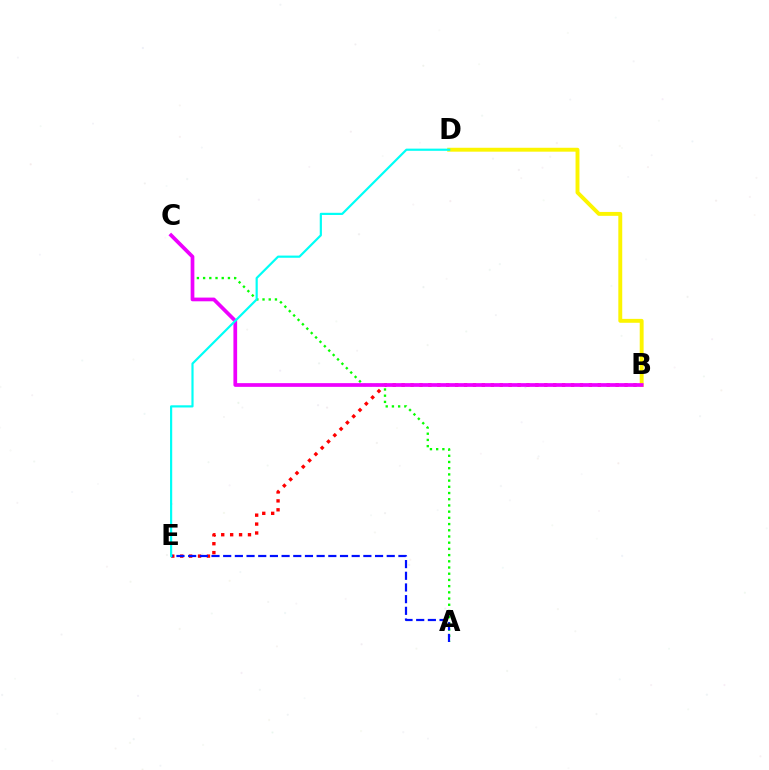{('B', 'D'): [{'color': '#fcf500', 'line_style': 'solid', 'thickness': 2.81}], ('A', 'C'): [{'color': '#08ff00', 'line_style': 'dotted', 'thickness': 1.69}], ('B', 'E'): [{'color': '#ff0000', 'line_style': 'dotted', 'thickness': 2.42}], ('A', 'E'): [{'color': '#0010ff', 'line_style': 'dashed', 'thickness': 1.59}], ('B', 'C'): [{'color': '#ee00ff', 'line_style': 'solid', 'thickness': 2.68}], ('D', 'E'): [{'color': '#00fff6', 'line_style': 'solid', 'thickness': 1.57}]}